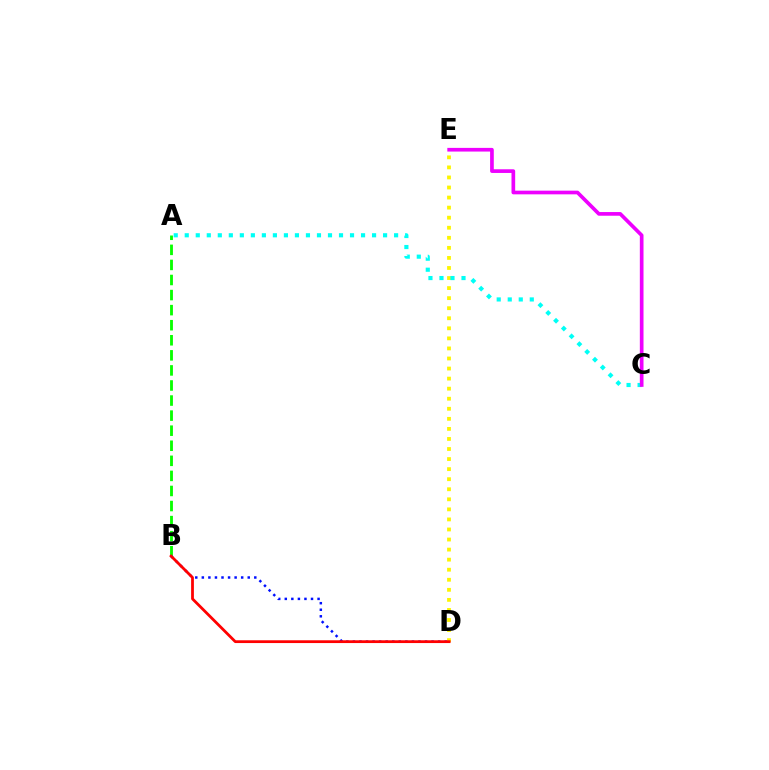{('A', 'B'): [{'color': '#08ff00', 'line_style': 'dashed', 'thickness': 2.05}], ('D', 'E'): [{'color': '#fcf500', 'line_style': 'dotted', 'thickness': 2.73}], ('B', 'D'): [{'color': '#0010ff', 'line_style': 'dotted', 'thickness': 1.78}, {'color': '#ff0000', 'line_style': 'solid', 'thickness': 2.0}], ('A', 'C'): [{'color': '#00fff6', 'line_style': 'dotted', 'thickness': 2.99}], ('C', 'E'): [{'color': '#ee00ff', 'line_style': 'solid', 'thickness': 2.65}]}